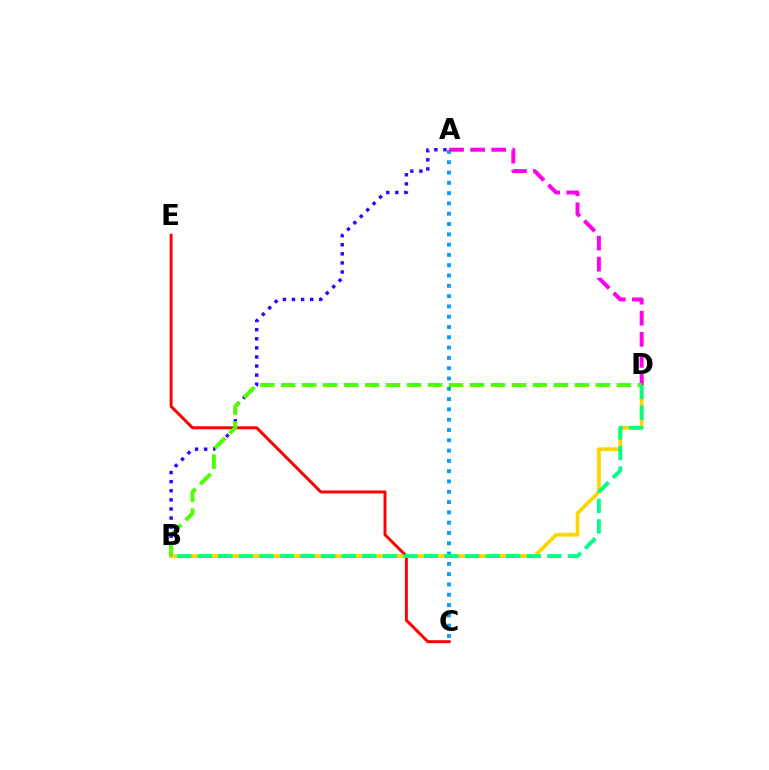{('B', 'D'): [{'color': '#ffd500', 'line_style': 'solid', 'thickness': 2.73}, {'color': '#4fff00', 'line_style': 'dashed', 'thickness': 2.85}, {'color': '#00ff86', 'line_style': 'dashed', 'thickness': 2.79}], ('C', 'E'): [{'color': '#ff0000', 'line_style': 'solid', 'thickness': 2.14}], ('A', 'B'): [{'color': '#3700ff', 'line_style': 'dotted', 'thickness': 2.47}], ('A', 'C'): [{'color': '#009eff', 'line_style': 'dotted', 'thickness': 2.8}], ('A', 'D'): [{'color': '#ff00ed', 'line_style': 'dashed', 'thickness': 2.86}]}